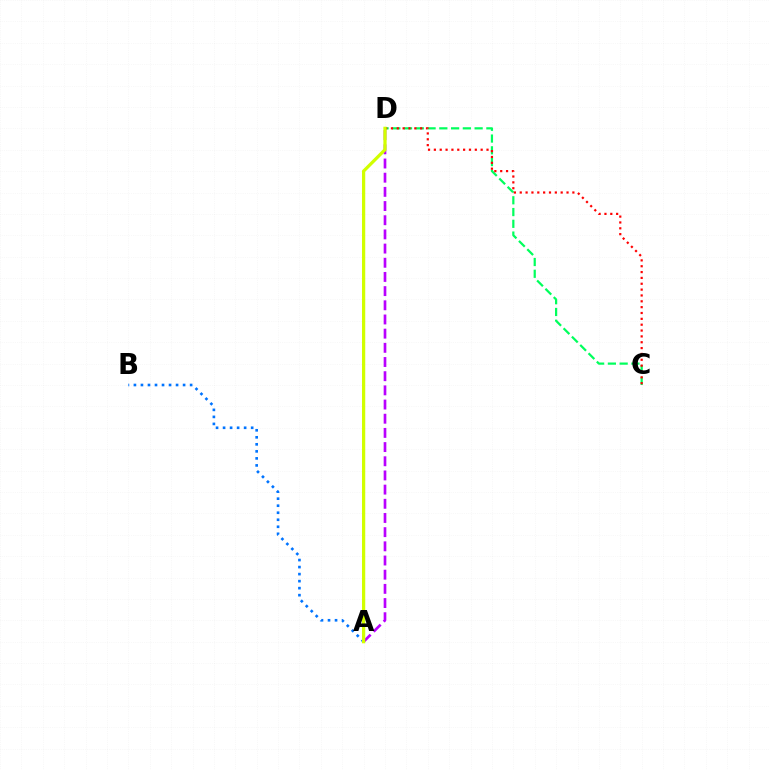{('C', 'D'): [{'color': '#00ff5c', 'line_style': 'dashed', 'thickness': 1.6}, {'color': '#ff0000', 'line_style': 'dotted', 'thickness': 1.59}], ('A', 'D'): [{'color': '#b900ff', 'line_style': 'dashed', 'thickness': 1.93}, {'color': '#d1ff00', 'line_style': 'solid', 'thickness': 2.34}], ('A', 'B'): [{'color': '#0074ff', 'line_style': 'dotted', 'thickness': 1.91}]}